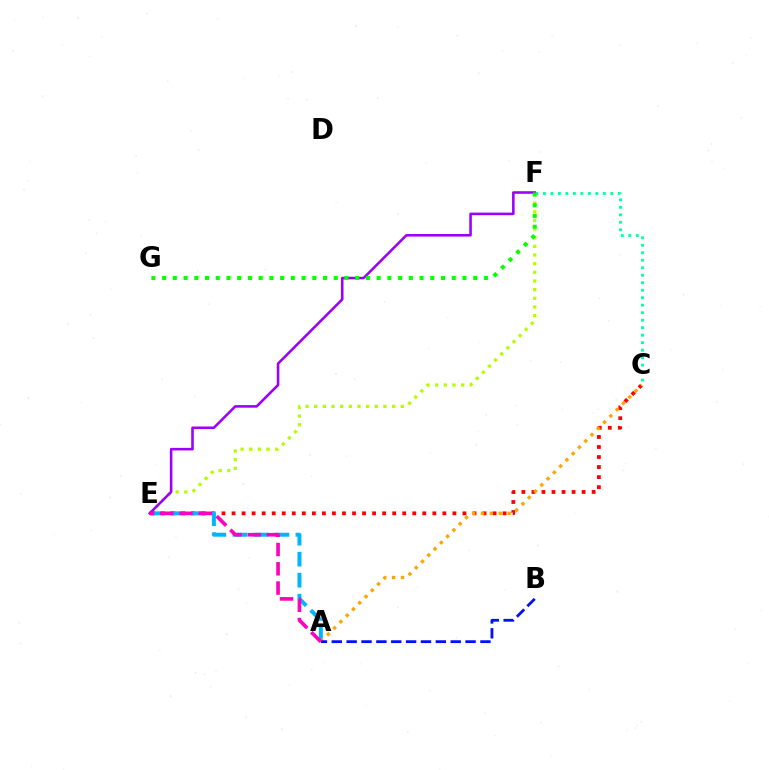{('C', 'F'): [{'color': '#00ff9d', 'line_style': 'dotted', 'thickness': 2.04}], ('C', 'E'): [{'color': '#ff0000', 'line_style': 'dotted', 'thickness': 2.73}], ('A', 'E'): [{'color': '#00b5ff', 'line_style': 'dashed', 'thickness': 2.85}, {'color': '#ff00bd', 'line_style': 'dashed', 'thickness': 2.62}], ('E', 'F'): [{'color': '#b3ff00', 'line_style': 'dotted', 'thickness': 2.35}, {'color': '#9b00ff', 'line_style': 'solid', 'thickness': 1.85}], ('A', 'C'): [{'color': '#ffa500', 'line_style': 'dotted', 'thickness': 2.41}], ('A', 'B'): [{'color': '#0010ff', 'line_style': 'dashed', 'thickness': 2.02}], ('F', 'G'): [{'color': '#08ff00', 'line_style': 'dotted', 'thickness': 2.91}]}